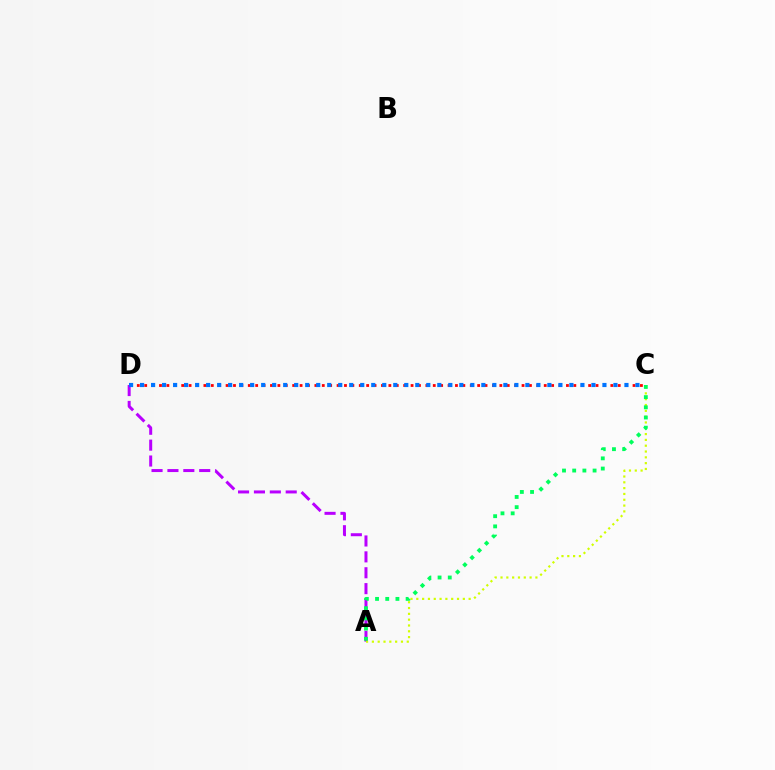{('A', 'D'): [{'color': '#b900ff', 'line_style': 'dashed', 'thickness': 2.16}], ('A', 'C'): [{'color': '#d1ff00', 'line_style': 'dotted', 'thickness': 1.58}, {'color': '#00ff5c', 'line_style': 'dotted', 'thickness': 2.77}], ('C', 'D'): [{'color': '#ff0000', 'line_style': 'dotted', 'thickness': 2.01}, {'color': '#0074ff', 'line_style': 'dotted', 'thickness': 2.99}]}